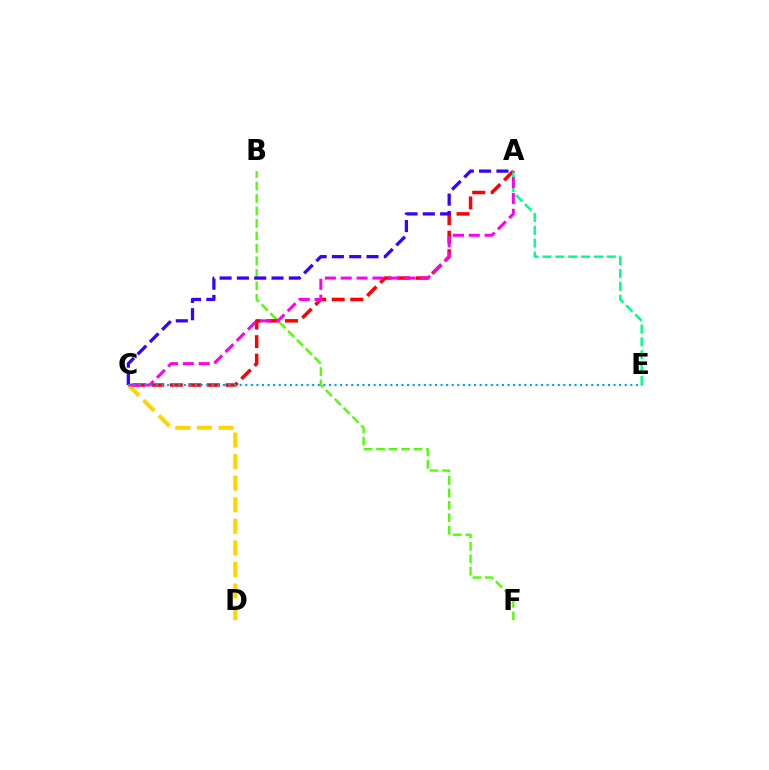{('B', 'F'): [{'color': '#4fff00', 'line_style': 'dashed', 'thickness': 1.7}], ('A', 'C'): [{'color': '#ff0000', 'line_style': 'dashed', 'thickness': 2.52}, {'color': '#ff00ed', 'line_style': 'dashed', 'thickness': 2.15}, {'color': '#3700ff', 'line_style': 'dashed', 'thickness': 2.35}], ('C', 'D'): [{'color': '#ffd500', 'line_style': 'dashed', 'thickness': 2.93}], ('A', 'E'): [{'color': '#00ff86', 'line_style': 'dashed', 'thickness': 1.75}], ('C', 'E'): [{'color': '#009eff', 'line_style': 'dotted', 'thickness': 1.52}]}